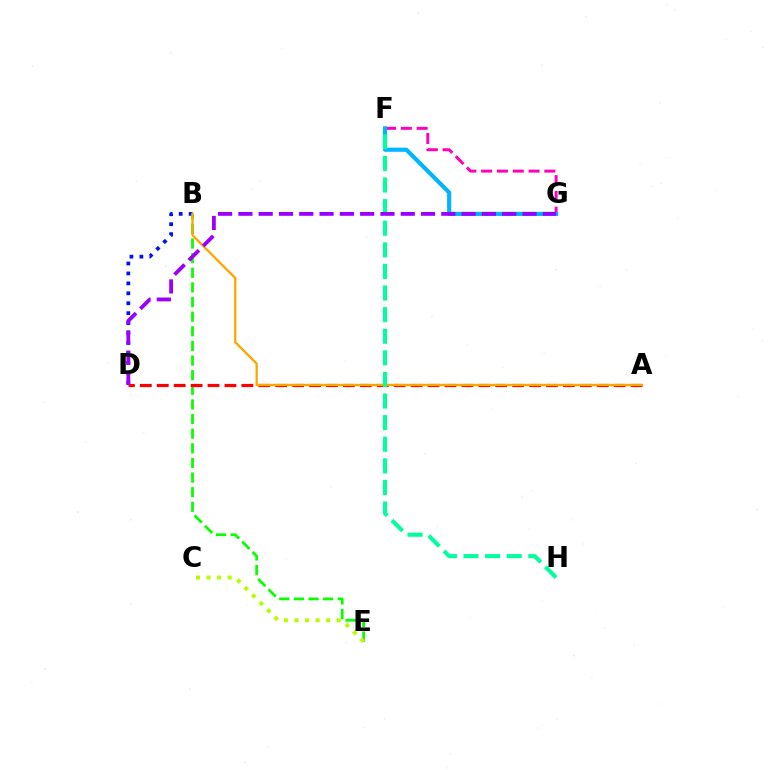{('B', 'D'): [{'color': '#0010ff', 'line_style': 'dotted', 'thickness': 2.7}], ('B', 'E'): [{'color': '#08ff00', 'line_style': 'dashed', 'thickness': 1.99}], ('A', 'D'): [{'color': '#ff0000', 'line_style': 'dashed', 'thickness': 2.3}], ('F', 'G'): [{'color': '#ff00bd', 'line_style': 'dashed', 'thickness': 2.15}, {'color': '#00b5ff', 'line_style': 'solid', 'thickness': 2.98}], ('C', 'E'): [{'color': '#b3ff00', 'line_style': 'dotted', 'thickness': 2.87}], ('A', 'B'): [{'color': '#ffa500', 'line_style': 'solid', 'thickness': 1.65}], ('F', 'H'): [{'color': '#00ff9d', 'line_style': 'dashed', 'thickness': 2.93}], ('D', 'G'): [{'color': '#9b00ff', 'line_style': 'dashed', 'thickness': 2.76}]}